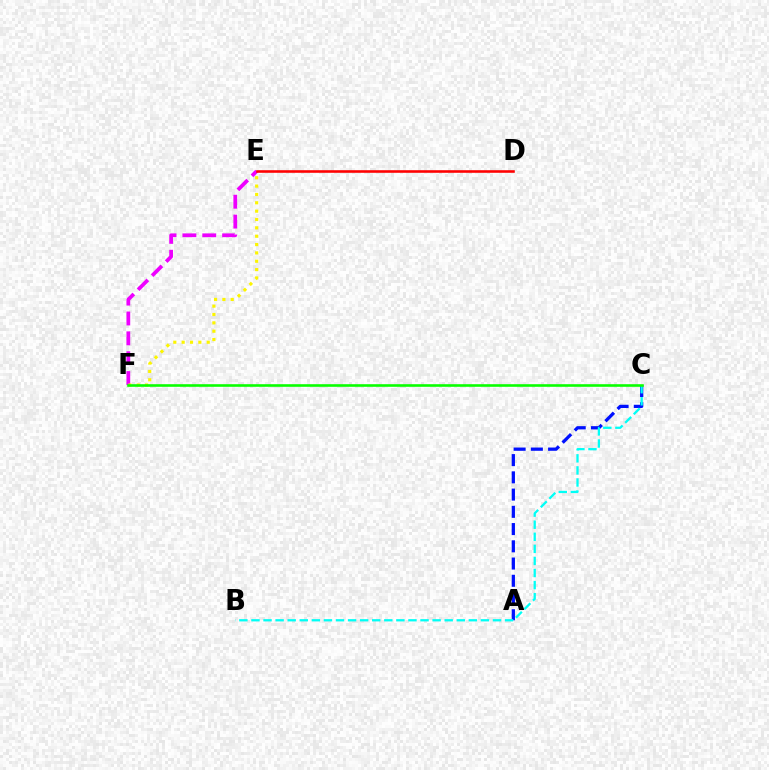{('A', 'C'): [{'color': '#0010ff', 'line_style': 'dashed', 'thickness': 2.34}], ('E', 'F'): [{'color': '#ee00ff', 'line_style': 'dashed', 'thickness': 2.7}, {'color': '#fcf500', 'line_style': 'dotted', 'thickness': 2.27}], ('B', 'C'): [{'color': '#00fff6', 'line_style': 'dashed', 'thickness': 1.64}], ('C', 'F'): [{'color': '#08ff00', 'line_style': 'solid', 'thickness': 1.87}], ('D', 'E'): [{'color': '#ff0000', 'line_style': 'solid', 'thickness': 1.86}]}